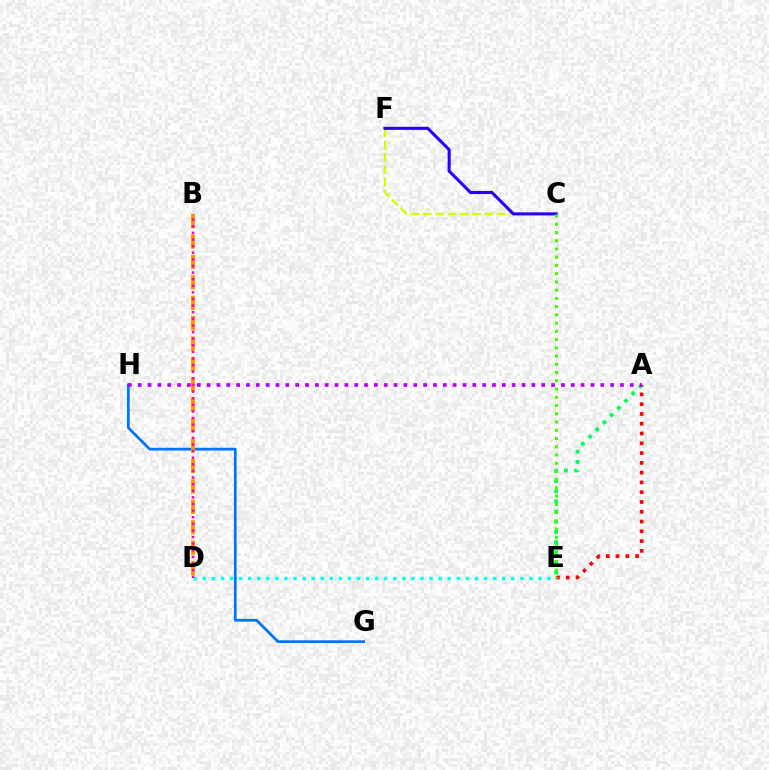{('A', 'E'): [{'color': '#00ff5c', 'line_style': 'dotted', 'thickness': 2.76}, {'color': '#ff0000', 'line_style': 'dotted', 'thickness': 2.66}], ('C', 'F'): [{'color': '#d1ff00', 'line_style': 'dashed', 'thickness': 1.68}, {'color': '#2500ff', 'line_style': 'solid', 'thickness': 2.21}], ('D', 'E'): [{'color': '#00fff6', 'line_style': 'dotted', 'thickness': 2.47}], ('G', 'H'): [{'color': '#0074ff', 'line_style': 'solid', 'thickness': 1.98}], ('B', 'D'): [{'color': '#ff9400', 'line_style': 'dashed', 'thickness': 2.77}, {'color': '#ff00ac', 'line_style': 'dotted', 'thickness': 1.8}], ('A', 'H'): [{'color': '#b900ff', 'line_style': 'dotted', 'thickness': 2.67}], ('C', 'E'): [{'color': '#3dff00', 'line_style': 'dotted', 'thickness': 2.24}]}